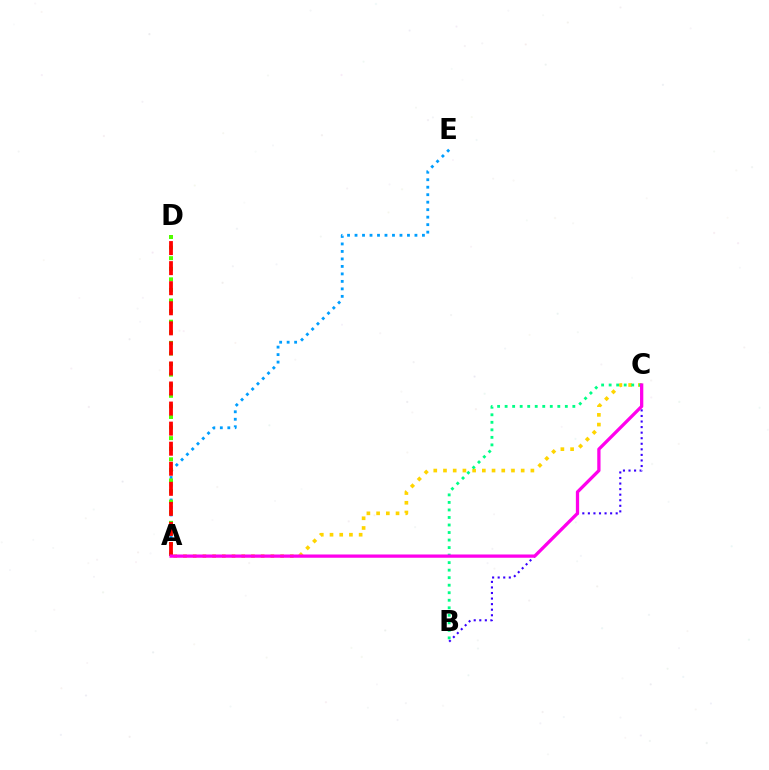{('A', 'E'): [{'color': '#009eff', 'line_style': 'dotted', 'thickness': 2.03}], ('A', 'C'): [{'color': '#ffd500', 'line_style': 'dotted', 'thickness': 2.64}, {'color': '#ff00ed', 'line_style': 'solid', 'thickness': 2.35}], ('A', 'D'): [{'color': '#4fff00', 'line_style': 'dotted', 'thickness': 2.88}, {'color': '#ff0000', 'line_style': 'dashed', 'thickness': 2.73}], ('B', 'C'): [{'color': '#3700ff', 'line_style': 'dotted', 'thickness': 1.51}, {'color': '#00ff86', 'line_style': 'dotted', 'thickness': 2.04}]}